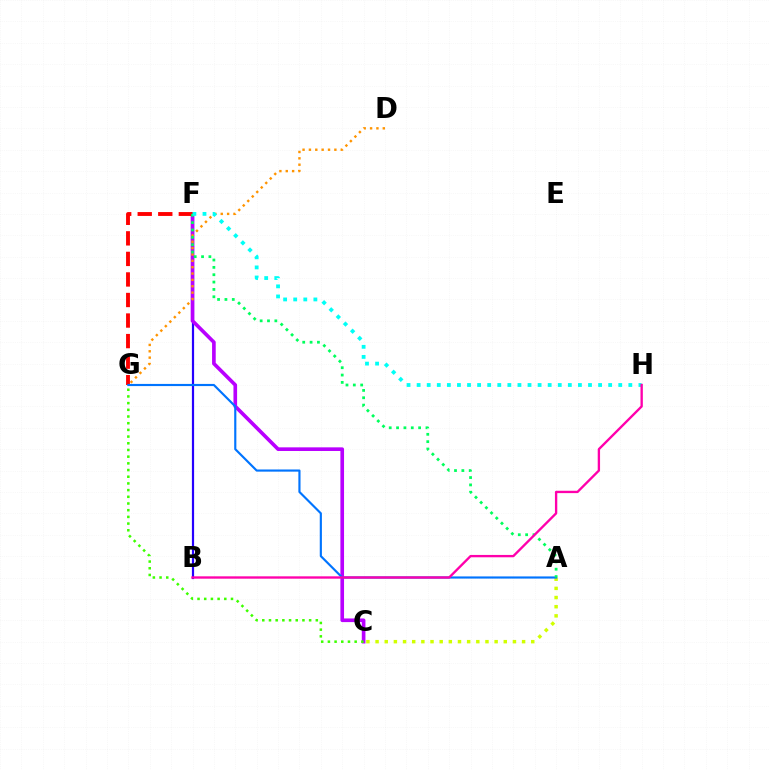{('A', 'C'): [{'color': '#d1ff00', 'line_style': 'dotted', 'thickness': 2.49}], ('B', 'F'): [{'color': '#2500ff', 'line_style': 'solid', 'thickness': 1.58}], ('C', 'F'): [{'color': '#b900ff', 'line_style': 'solid', 'thickness': 2.62}], ('F', 'G'): [{'color': '#ff0000', 'line_style': 'dashed', 'thickness': 2.79}], ('D', 'G'): [{'color': '#ff9400', 'line_style': 'dotted', 'thickness': 1.73}], ('A', 'G'): [{'color': '#0074ff', 'line_style': 'solid', 'thickness': 1.55}], ('A', 'F'): [{'color': '#00ff5c', 'line_style': 'dotted', 'thickness': 2.0}], ('C', 'G'): [{'color': '#3dff00', 'line_style': 'dotted', 'thickness': 1.82}], ('F', 'H'): [{'color': '#00fff6', 'line_style': 'dotted', 'thickness': 2.74}], ('B', 'H'): [{'color': '#ff00ac', 'line_style': 'solid', 'thickness': 1.69}]}